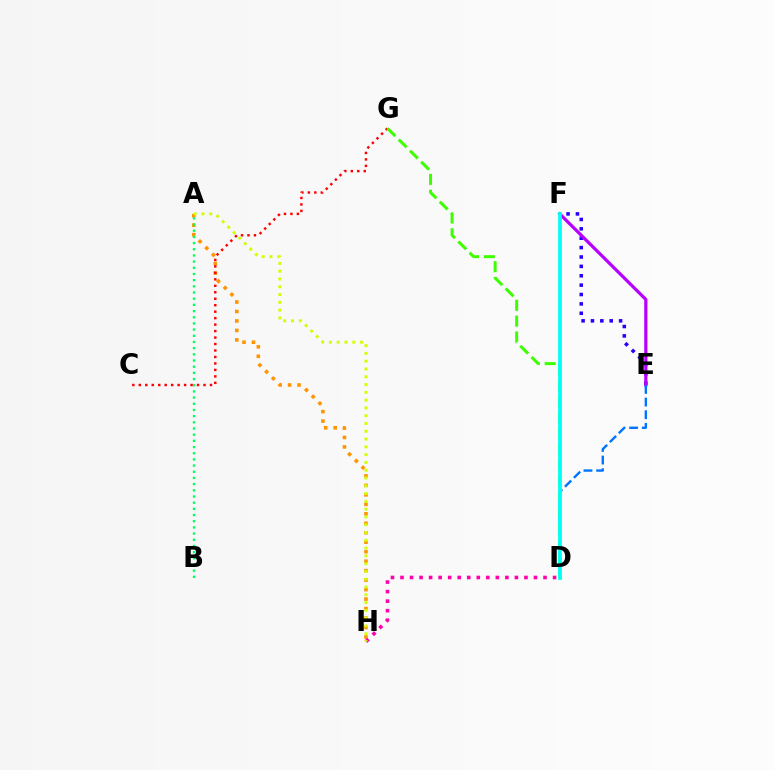{('A', 'H'): [{'color': '#ff9400', 'line_style': 'dotted', 'thickness': 2.57}, {'color': '#d1ff00', 'line_style': 'dotted', 'thickness': 2.12}], ('E', 'F'): [{'color': '#2500ff', 'line_style': 'dotted', 'thickness': 2.55}, {'color': '#b900ff', 'line_style': 'solid', 'thickness': 2.32}], ('A', 'B'): [{'color': '#00ff5c', 'line_style': 'dotted', 'thickness': 1.68}], ('C', 'G'): [{'color': '#ff0000', 'line_style': 'dotted', 'thickness': 1.76}], ('D', 'H'): [{'color': '#ff00ac', 'line_style': 'dotted', 'thickness': 2.59}], ('D', 'E'): [{'color': '#0074ff', 'line_style': 'dashed', 'thickness': 1.72}], ('D', 'G'): [{'color': '#3dff00', 'line_style': 'dashed', 'thickness': 2.15}], ('D', 'F'): [{'color': '#00fff6', 'line_style': 'solid', 'thickness': 2.69}]}